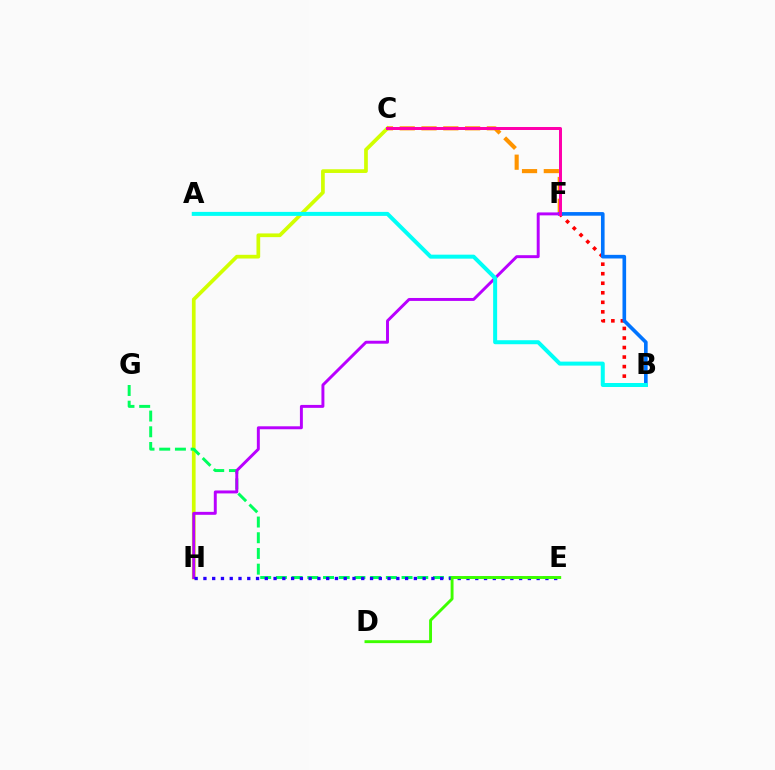{('C', 'H'): [{'color': '#d1ff00', 'line_style': 'solid', 'thickness': 2.67}], ('C', 'F'): [{'color': '#ff9400', 'line_style': 'dashed', 'thickness': 2.96}, {'color': '#ff00ac', 'line_style': 'solid', 'thickness': 2.16}], ('E', 'G'): [{'color': '#00ff5c', 'line_style': 'dashed', 'thickness': 2.13}], ('B', 'F'): [{'color': '#ff0000', 'line_style': 'dotted', 'thickness': 2.59}, {'color': '#0074ff', 'line_style': 'solid', 'thickness': 2.61}], ('F', 'H'): [{'color': '#b900ff', 'line_style': 'solid', 'thickness': 2.12}], ('E', 'H'): [{'color': '#2500ff', 'line_style': 'dotted', 'thickness': 2.38}], ('A', 'B'): [{'color': '#00fff6', 'line_style': 'solid', 'thickness': 2.88}], ('D', 'E'): [{'color': '#3dff00', 'line_style': 'solid', 'thickness': 2.09}]}